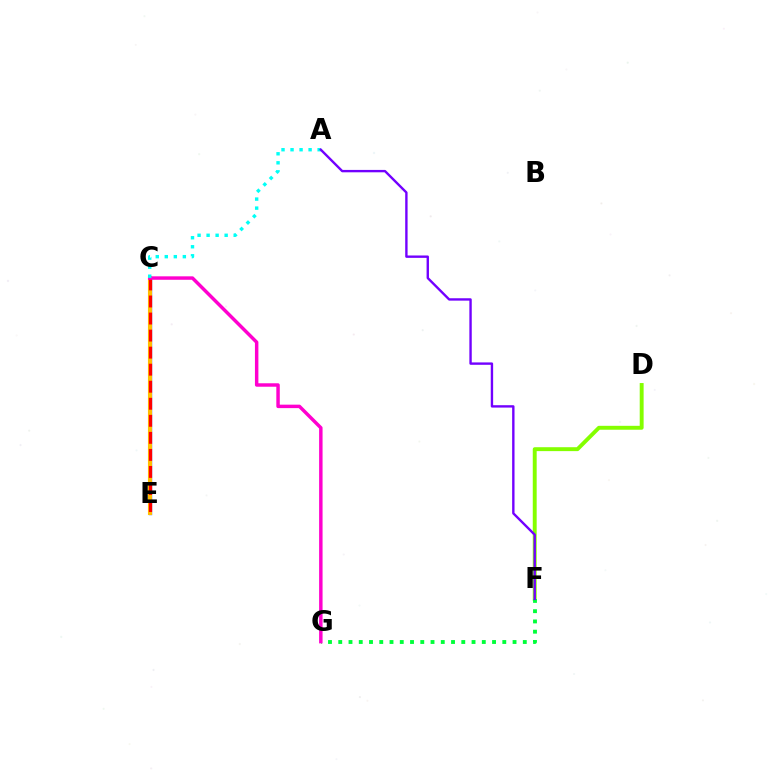{('C', 'E'): [{'color': '#004bff', 'line_style': 'solid', 'thickness': 2.38}, {'color': '#ffbd00', 'line_style': 'solid', 'thickness': 2.96}, {'color': '#ff0000', 'line_style': 'dashed', 'thickness': 2.32}], ('D', 'F'): [{'color': '#84ff00', 'line_style': 'solid', 'thickness': 2.82}], ('F', 'G'): [{'color': '#00ff39', 'line_style': 'dotted', 'thickness': 2.79}], ('C', 'G'): [{'color': '#ff00cf', 'line_style': 'solid', 'thickness': 2.49}], ('A', 'C'): [{'color': '#00fff6', 'line_style': 'dotted', 'thickness': 2.45}], ('A', 'F'): [{'color': '#7200ff', 'line_style': 'solid', 'thickness': 1.72}]}